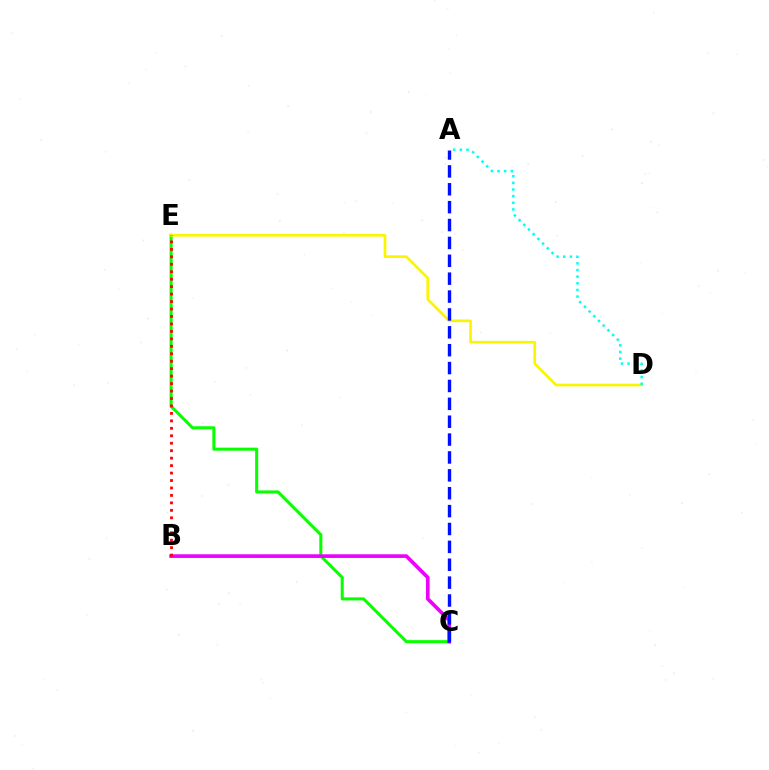{('C', 'E'): [{'color': '#08ff00', 'line_style': 'solid', 'thickness': 2.19}], ('D', 'E'): [{'color': '#fcf500', 'line_style': 'solid', 'thickness': 1.93}], ('B', 'C'): [{'color': '#ee00ff', 'line_style': 'solid', 'thickness': 2.63}], ('B', 'E'): [{'color': '#ff0000', 'line_style': 'dotted', 'thickness': 2.03}], ('A', 'C'): [{'color': '#0010ff', 'line_style': 'dashed', 'thickness': 2.43}], ('A', 'D'): [{'color': '#00fff6', 'line_style': 'dotted', 'thickness': 1.81}]}